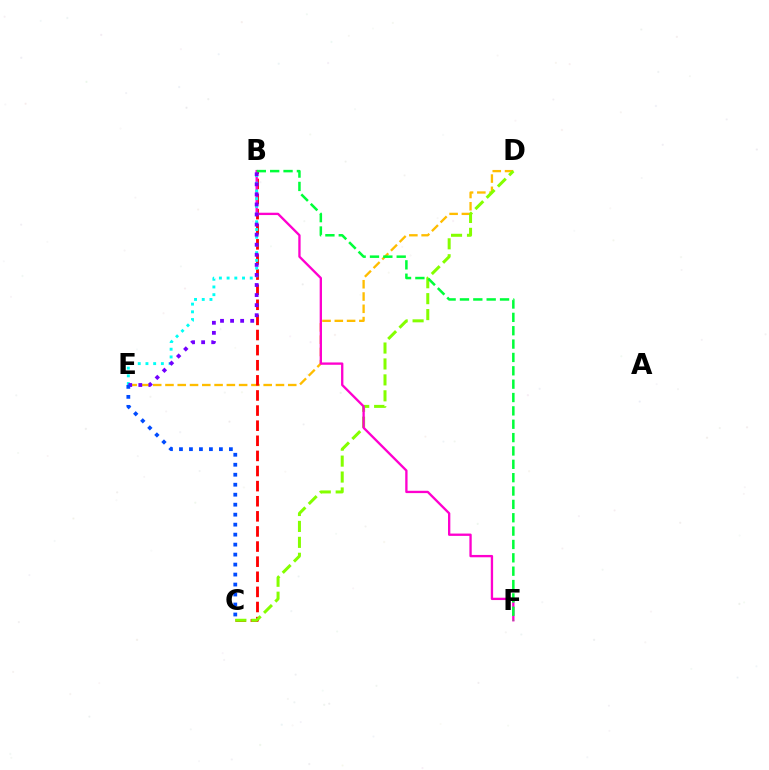{('D', 'E'): [{'color': '#ffbd00', 'line_style': 'dashed', 'thickness': 1.67}], ('B', 'C'): [{'color': '#ff0000', 'line_style': 'dashed', 'thickness': 2.05}], ('C', 'D'): [{'color': '#84ff00', 'line_style': 'dashed', 'thickness': 2.16}], ('B', 'F'): [{'color': '#ff00cf', 'line_style': 'solid', 'thickness': 1.68}, {'color': '#00ff39', 'line_style': 'dashed', 'thickness': 1.81}], ('B', 'E'): [{'color': '#00fff6', 'line_style': 'dotted', 'thickness': 2.09}, {'color': '#7200ff', 'line_style': 'dotted', 'thickness': 2.74}], ('C', 'E'): [{'color': '#004bff', 'line_style': 'dotted', 'thickness': 2.71}]}